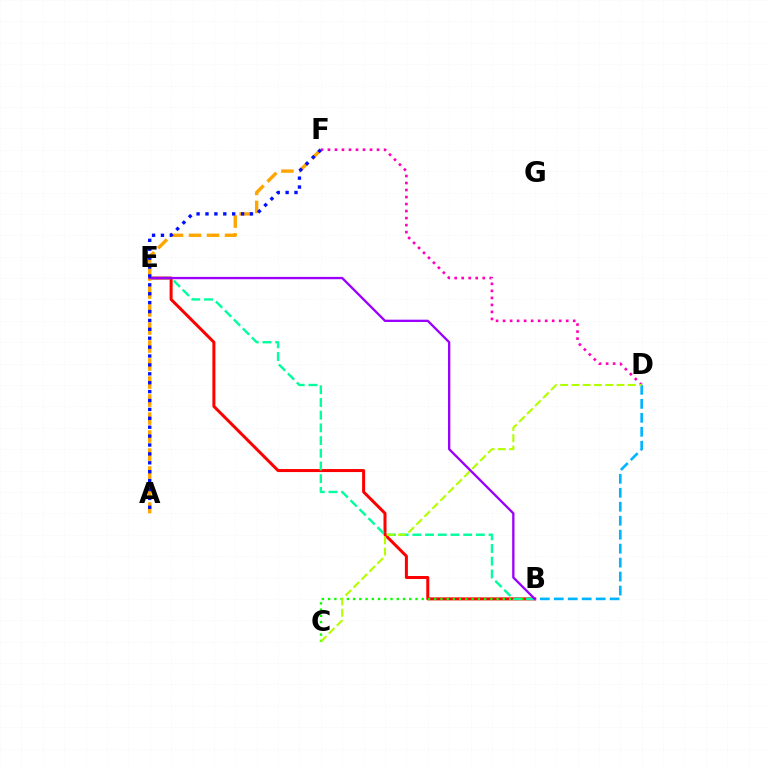{('B', 'E'): [{'color': '#ff0000', 'line_style': 'solid', 'thickness': 2.17}, {'color': '#00ff9d', 'line_style': 'dashed', 'thickness': 1.73}, {'color': '#9b00ff', 'line_style': 'solid', 'thickness': 1.67}], ('B', 'C'): [{'color': '#08ff00', 'line_style': 'dotted', 'thickness': 1.7}], ('B', 'D'): [{'color': '#00b5ff', 'line_style': 'dashed', 'thickness': 1.9}], ('D', 'F'): [{'color': '#ff00bd', 'line_style': 'dotted', 'thickness': 1.91}], ('A', 'F'): [{'color': '#ffa500', 'line_style': 'dashed', 'thickness': 2.45}, {'color': '#0010ff', 'line_style': 'dotted', 'thickness': 2.42}], ('C', 'D'): [{'color': '#b3ff00', 'line_style': 'dashed', 'thickness': 1.53}]}